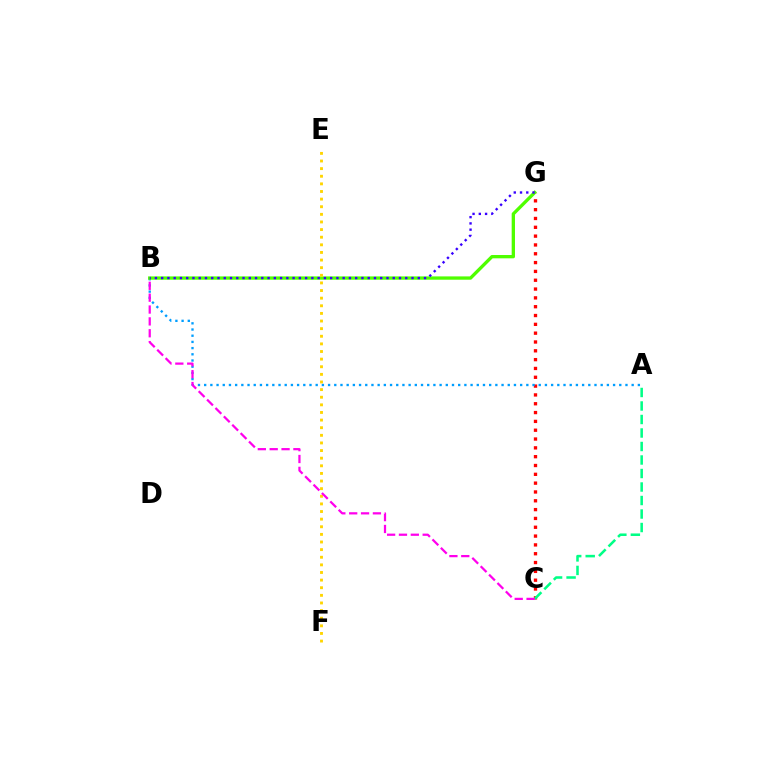{('C', 'G'): [{'color': '#ff0000', 'line_style': 'dotted', 'thickness': 2.4}], ('A', 'B'): [{'color': '#009eff', 'line_style': 'dotted', 'thickness': 1.68}], ('B', 'G'): [{'color': '#4fff00', 'line_style': 'solid', 'thickness': 2.39}, {'color': '#3700ff', 'line_style': 'dotted', 'thickness': 1.7}], ('E', 'F'): [{'color': '#ffd500', 'line_style': 'dotted', 'thickness': 2.07}], ('A', 'C'): [{'color': '#00ff86', 'line_style': 'dashed', 'thickness': 1.83}], ('B', 'C'): [{'color': '#ff00ed', 'line_style': 'dashed', 'thickness': 1.61}]}